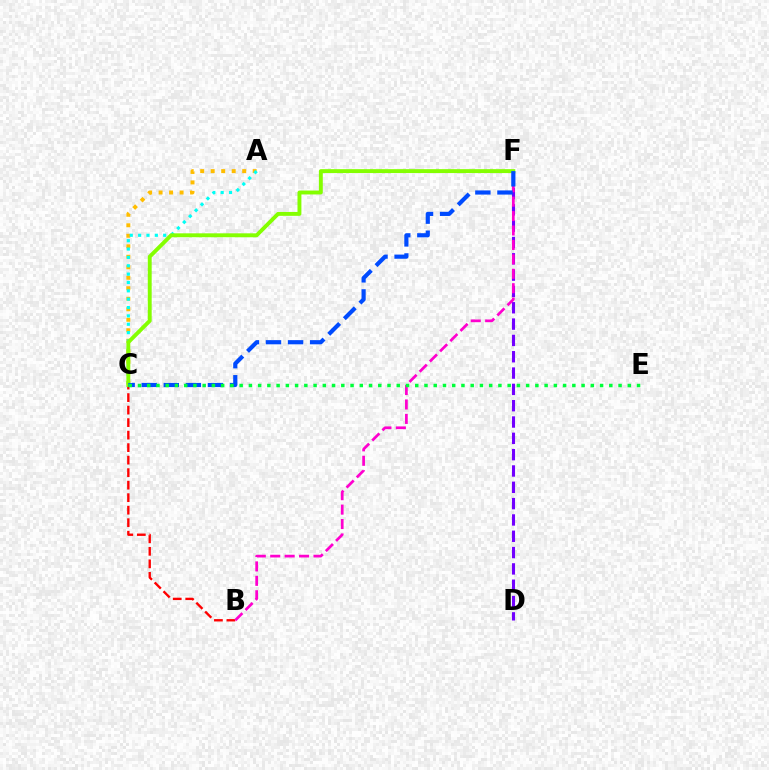{('D', 'F'): [{'color': '#7200ff', 'line_style': 'dashed', 'thickness': 2.22}], ('A', 'C'): [{'color': '#ffbd00', 'line_style': 'dotted', 'thickness': 2.85}, {'color': '#00fff6', 'line_style': 'dotted', 'thickness': 2.27}], ('B', 'C'): [{'color': '#ff0000', 'line_style': 'dashed', 'thickness': 1.7}], ('B', 'F'): [{'color': '#ff00cf', 'line_style': 'dashed', 'thickness': 1.96}], ('C', 'F'): [{'color': '#84ff00', 'line_style': 'solid', 'thickness': 2.81}, {'color': '#004bff', 'line_style': 'dashed', 'thickness': 3.0}], ('C', 'E'): [{'color': '#00ff39', 'line_style': 'dotted', 'thickness': 2.51}]}